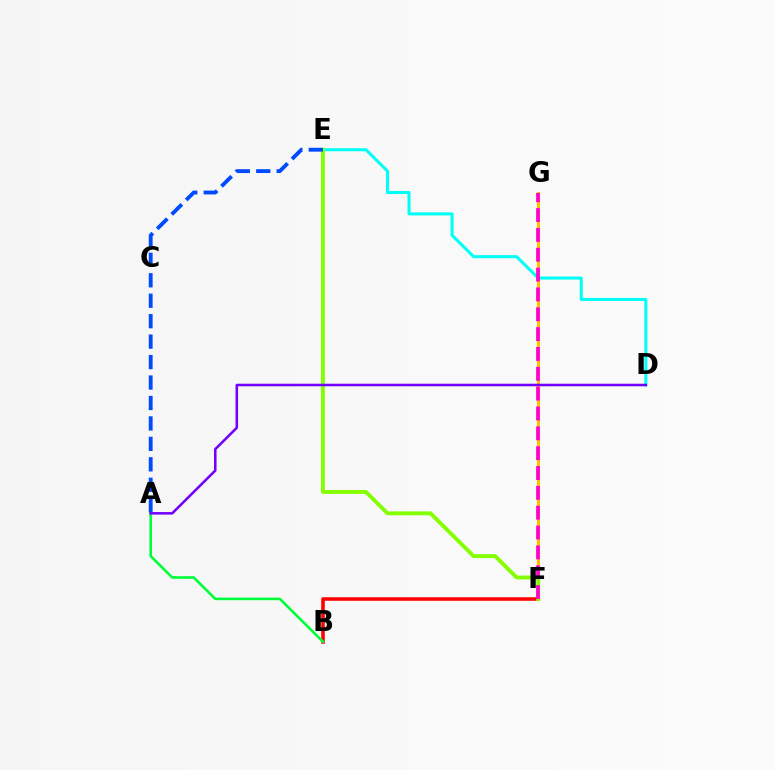{('D', 'E'): [{'color': '#00fff6', 'line_style': 'solid', 'thickness': 2.2}], ('B', 'F'): [{'color': '#ff0000', 'line_style': 'solid', 'thickness': 2.56}], ('A', 'B'): [{'color': '#00ff39', 'line_style': 'solid', 'thickness': 1.88}], ('F', 'G'): [{'color': '#ffbd00', 'line_style': 'solid', 'thickness': 2.2}, {'color': '#ff00cf', 'line_style': 'dashed', 'thickness': 2.7}], ('E', 'F'): [{'color': '#84ff00', 'line_style': 'solid', 'thickness': 2.8}], ('A', 'E'): [{'color': '#004bff', 'line_style': 'dashed', 'thickness': 2.78}], ('A', 'D'): [{'color': '#7200ff', 'line_style': 'solid', 'thickness': 1.84}]}